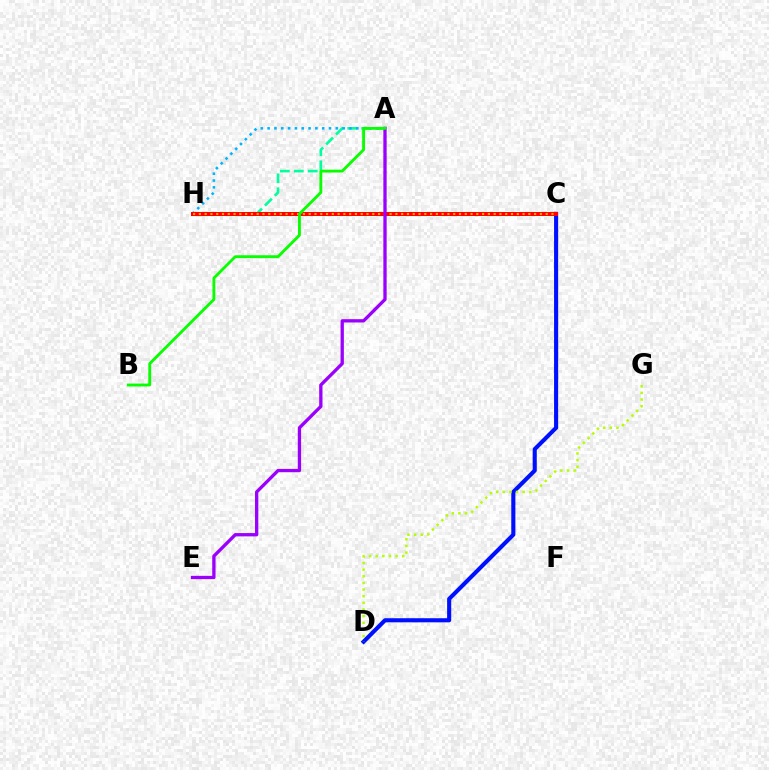{('A', 'H'): [{'color': '#00ff9d', 'line_style': 'dashed', 'thickness': 1.9}, {'color': '#00b5ff', 'line_style': 'dotted', 'thickness': 1.85}], ('C', 'H'): [{'color': '#ff00bd', 'line_style': 'dashed', 'thickness': 1.73}, {'color': '#ff0000', 'line_style': 'solid', 'thickness': 2.89}, {'color': '#ffa500', 'line_style': 'dotted', 'thickness': 1.57}], ('C', 'D'): [{'color': '#0010ff', 'line_style': 'solid', 'thickness': 2.95}], ('A', 'E'): [{'color': '#9b00ff', 'line_style': 'solid', 'thickness': 2.38}], ('D', 'G'): [{'color': '#b3ff00', 'line_style': 'dotted', 'thickness': 1.81}], ('A', 'B'): [{'color': '#08ff00', 'line_style': 'solid', 'thickness': 2.05}]}